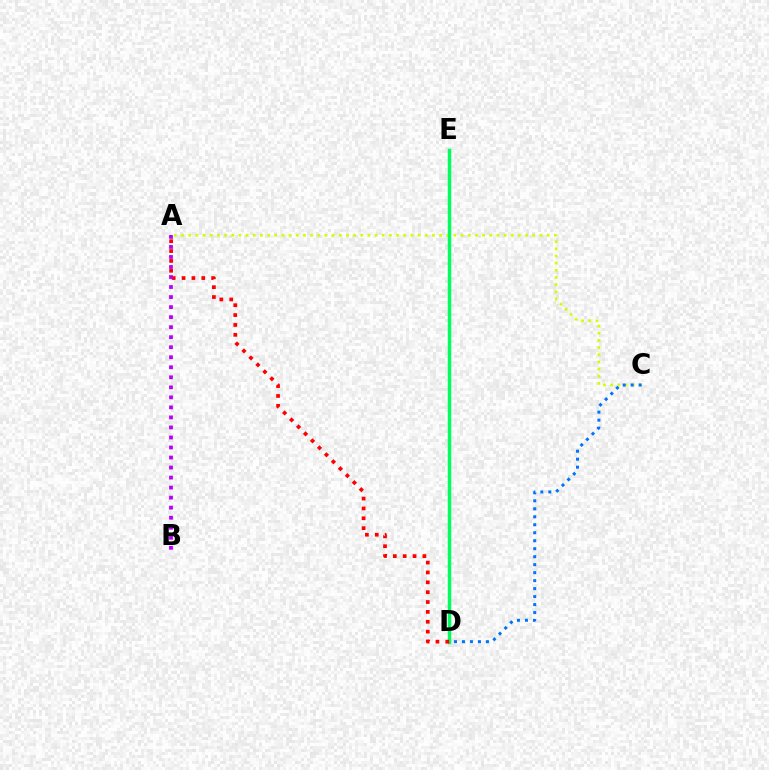{('A', 'C'): [{'color': '#d1ff00', 'line_style': 'dotted', 'thickness': 1.95}], ('C', 'D'): [{'color': '#0074ff', 'line_style': 'dotted', 'thickness': 2.17}], ('D', 'E'): [{'color': '#00ff5c', 'line_style': 'solid', 'thickness': 2.49}], ('A', 'D'): [{'color': '#ff0000', 'line_style': 'dotted', 'thickness': 2.68}], ('A', 'B'): [{'color': '#b900ff', 'line_style': 'dotted', 'thickness': 2.72}]}